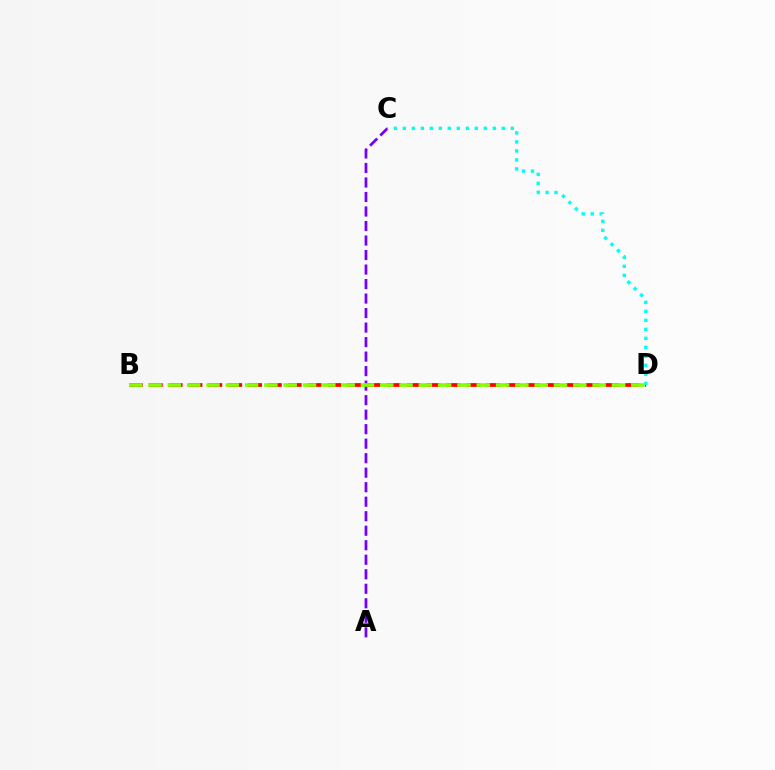{('A', 'C'): [{'color': '#7200ff', 'line_style': 'dashed', 'thickness': 1.97}], ('B', 'D'): [{'color': '#ff0000', 'line_style': 'dashed', 'thickness': 2.7}, {'color': '#84ff00', 'line_style': 'dashed', 'thickness': 2.62}], ('C', 'D'): [{'color': '#00fff6', 'line_style': 'dotted', 'thickness': 2.44}]}